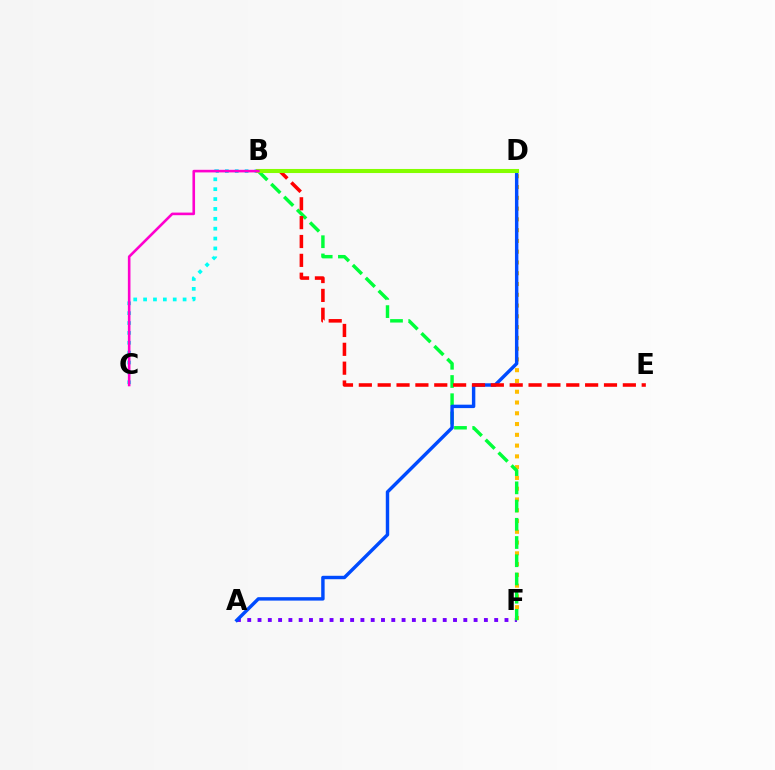{('D', 'F'): [{'color': '#ffbd00', 'line_style': 'dotted', 'thickness': 2.93}], ('A', 'F'): [{'color': '#7200ff', 'line_style': 'dotted', 'thickness': 2.8}], ('B', 'F'): [{'color': '#00ff39', 'line_style': 'dashed', 'thickness': 2.48}], ('B', 'C'): [{'color': '#00fff6', 'line_style': 'dotted', 'thickness': 2.68}, {'color': '#ff00cf', 'line_style': 'solid', 'thickness': 1.88}], ('A', 'D'): [{'color': '#004bff', 'line_style': 'solid', 'thickness': 2.47}], ('B', 'E'): [{'color': '#ff0000', 'line_style': 'dashed', 'thickness': 2.56}], ('B', 'D'): [{'color': '#84ff00', 'line_style': 'solid', 'thickness': 2.93}]}